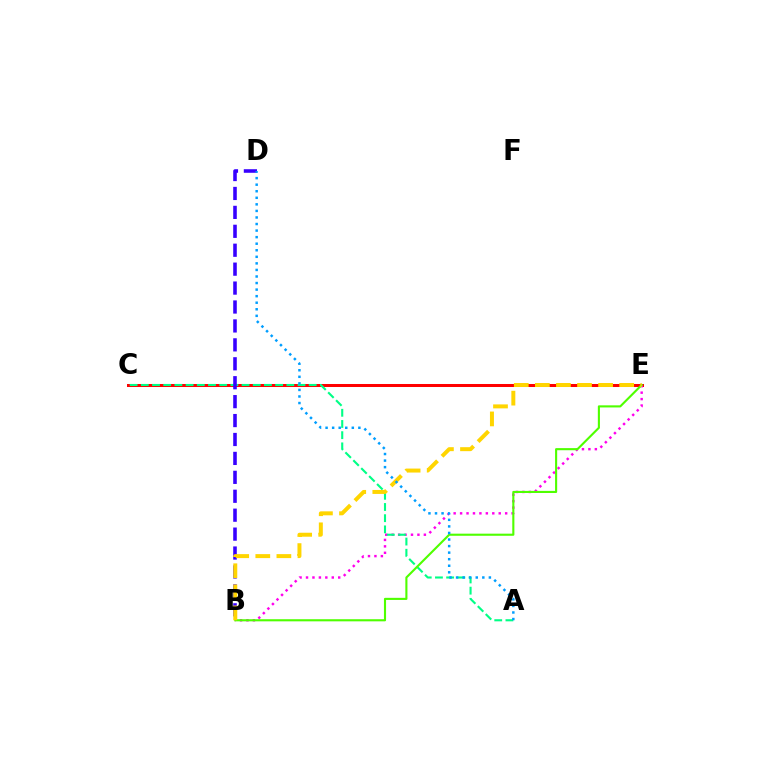{('C', 'E'): [{'color': '#ff0000', 'line_style': 'solid', 'thickness': 2.17}], ('B', 'E'): [{'color': '#ff00ed', 'line_style': 'dotted', 'thickness': 1.75}, {'color': '#4fff00', 'line_style': 'solid', 'thickness': 1.52}, {'color': '#ffd500', 'line_style': 'dashed', 'thickness': 2.86}], ('A', 'C'): [{'color': '#00ff86', 'line_style': 'dashed', 'thickness': 1.52}], ('B', 'D'): [{'color': '#3700ff', 'line_style': 'dashed', 'thickness': 2.57}], ('A', 'D'): [{'color': '#009eff', 'line_style': 'dotted', 'thickness': 1.78}]}